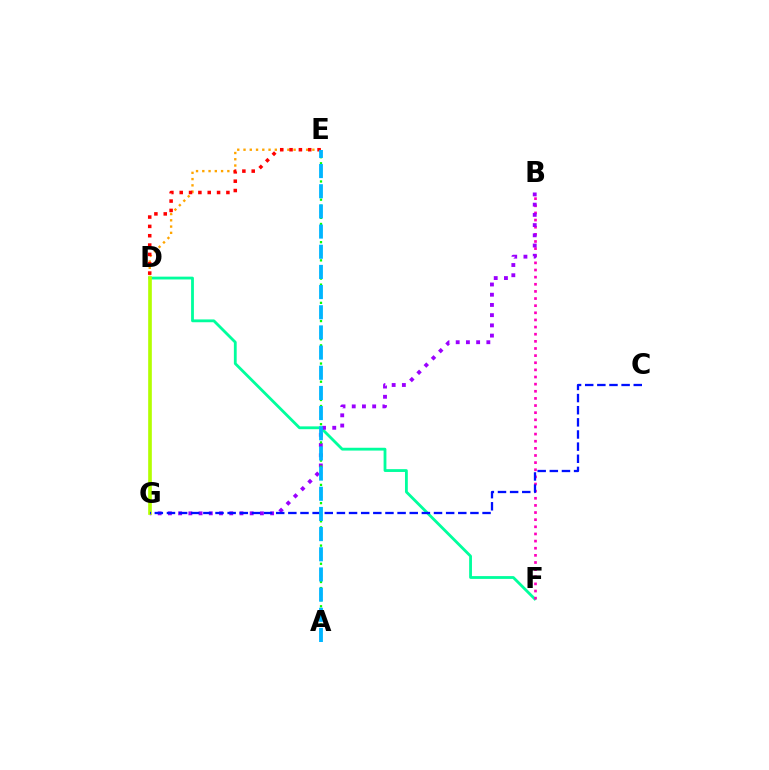{('D', 'E'): [{'color': '#ffa500', 'line_style': 'dotted', 'thickness': 1.7}, {'color': '#ff0000', 'line_style': 'dotted', 'thickness': 2.54}], ('D', 'F'): [{'color': '#00ff9d', 'line_style': 'solid', 'thickness': 2.03}], ('B', 'F'): [{'color': '#ff00bd', 'line_style': 'dotted', 'thickness': 1.94}], ('B', 'G'): [{'color': '#9b00ff', 'line_style': 'dotted', 'thickness': 2.78}], ('A', 'E'): [{'color': '#08ff00', 'line_style': 'dotted', 'thickness': 1.65}, {'color': '#00b5ff', 'line_style': 'dashed', 'thickness': 2.74}], ('D', 'G'): [{'color': '#b3ff00', 'line_style': 'solid', 'thickness': 2.63}], ('C', 'G'): [{'color': '#0010ff', 'line_style': 'dashed', 'thickness': 1.65}]}